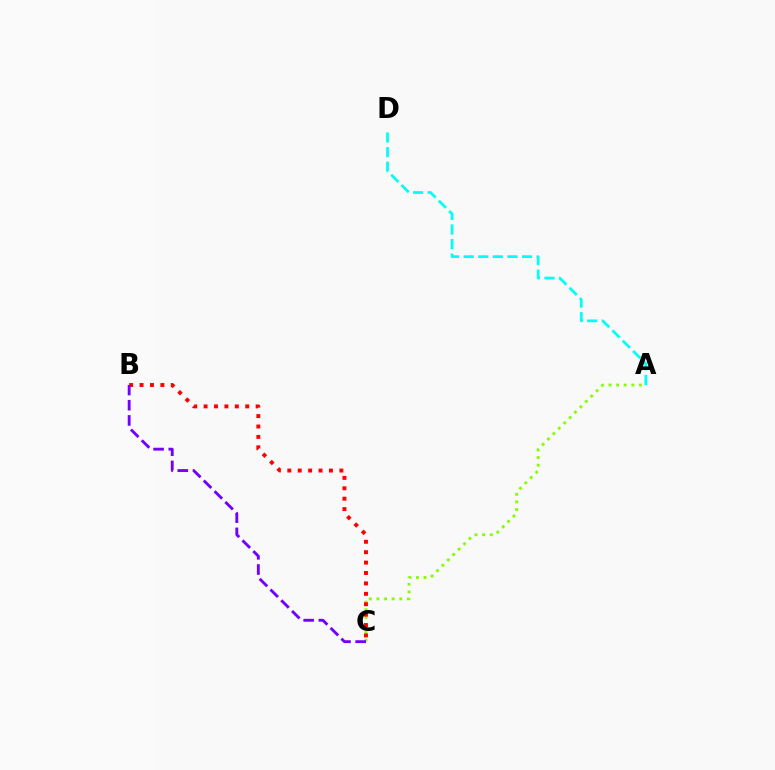{('A', 'C'): [{'color': '#84ff00', 'line_style': 'dotted', 'thickness': 2.07}], ('B', 'C'): [{'color': '#ff0000', 'line_style': 'dotted', 'thickness': 2.83}, {'color': '#7200ff', 'line_style': 'dashed', 'thickness': 2.06}], ('A', 'D'): [{'color': '#00fff6', 'line_style': 'dashed', 'thickness': 1.98}]}